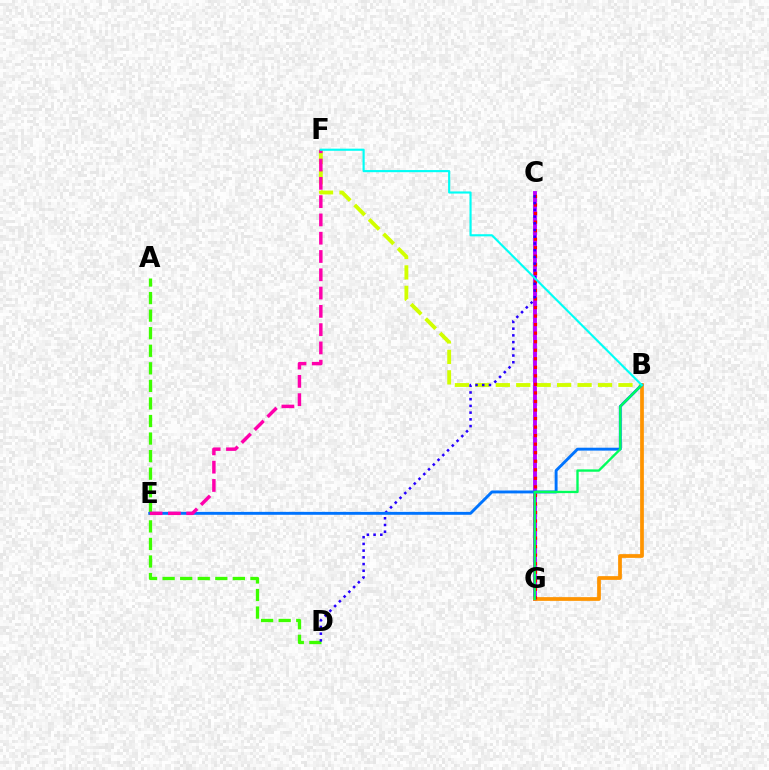{('A', 'D'): [{'color': '#3dff00', 'line_style': 'dashed', 'thickness': 2.39}], ('C', 'G'): [{'color': '#b900ff', 'line_style': 'solid', 'thickness': 2.79}, {'color': '#ff0000', 'line_style': 'dotted', 'thickness': 2.32}], ('B', 'G'): [{'color': '#ff9400', 'line_style': 'solid', 'thickness': 2.69}, {'color': '#00ff5c', 'line_style': 'solid', 'thickness': 1.7}], ('B', 'F'): [{'color': '#d1ff00', 'line_style': 'dashed', 'thickness': 2.78}, {'color': '#00fff6', 'line_style': 'solid', 'thickness': 1.54}], ('C', 'D'): [{'color': '#2500ff', 'line_style': 'dotted', 'thickness': 1.83}], ('B', 'E'): [{'color': '#0074ff', 'line_style': 'solid', 'thickness': 2.09}], ('E', 'F'): [{'color': '#ff00ac', 'line_style': 'dashed', 'thickness': 2.48}]}